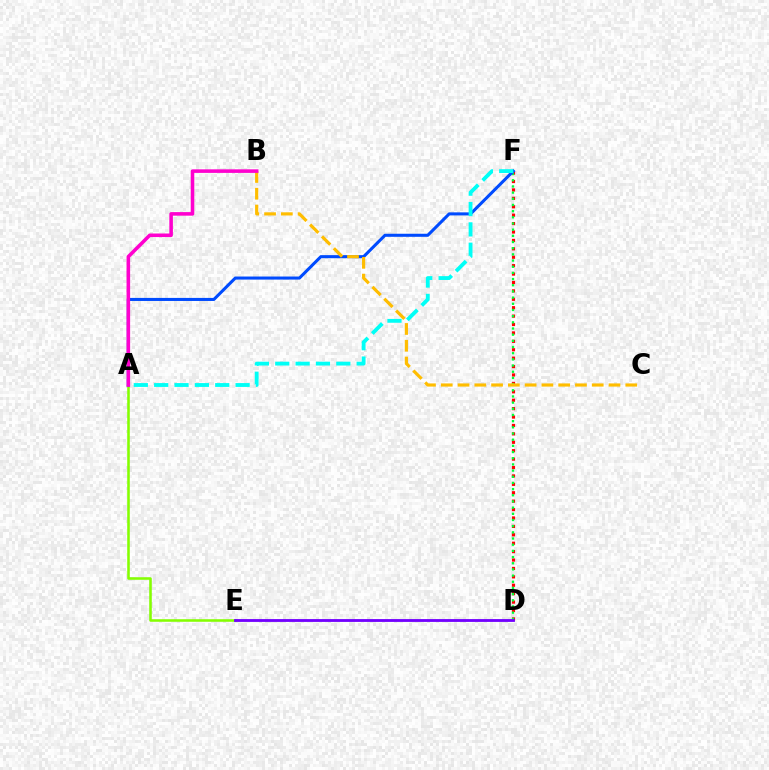{('D', 'F'): [{'color': '#ff0000', 'line_style': 'dotted', 'thickness': 2.29}, {'color': '#00ff39', 'line_style': 'dotted', 'thickness': 1.68}], ('A', 'E'): [{'color': '#84ff00', 'line_style': 'solid', 'thickness': 1.84}], ('A', 'F'): [{'color': '#004bff', 'line_style': 'solid', 'thickness': 2.2}, {'color': '#00fff6', 'line_style': 'dashed', 'thickness': 2.76}], ('B', 'C'): [{'color': '#ffbd00', 'line_style': 'dashed', 'thickness': 2.28}], ('A', 'B'): [{'color': '#ff00cf', 'line_style': 'solid', 'thickness': 2.57}], ('D', 'E'): [{'color': '#7200ff', 'line_style': 'solid', 'thickness': 2.04}]}